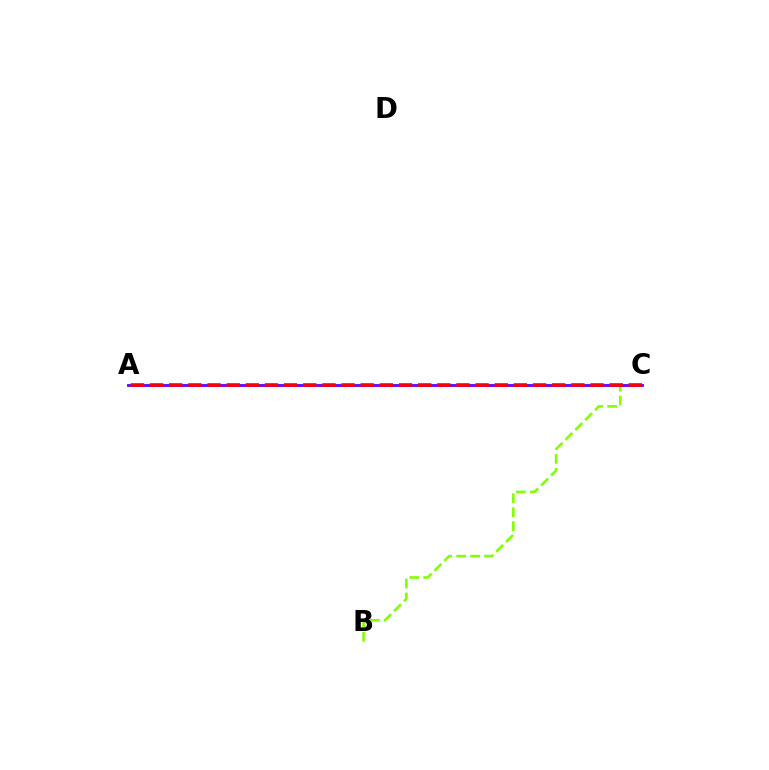{('B', 'C'): [{'color': '#84ff00', 'line_style': 'dashed', 'thickness': 1.89}], ('A', 'C'): [{'color': '#00fff6', 'line_style': 'solid', 'thickness': 2.14}, {'color': '#7200ff', 'line_style': 'solid', 'thickness': 1.99}, {'color': '#ff0000', 'line_style': 'dashed', 'thickness': 2.6}]}